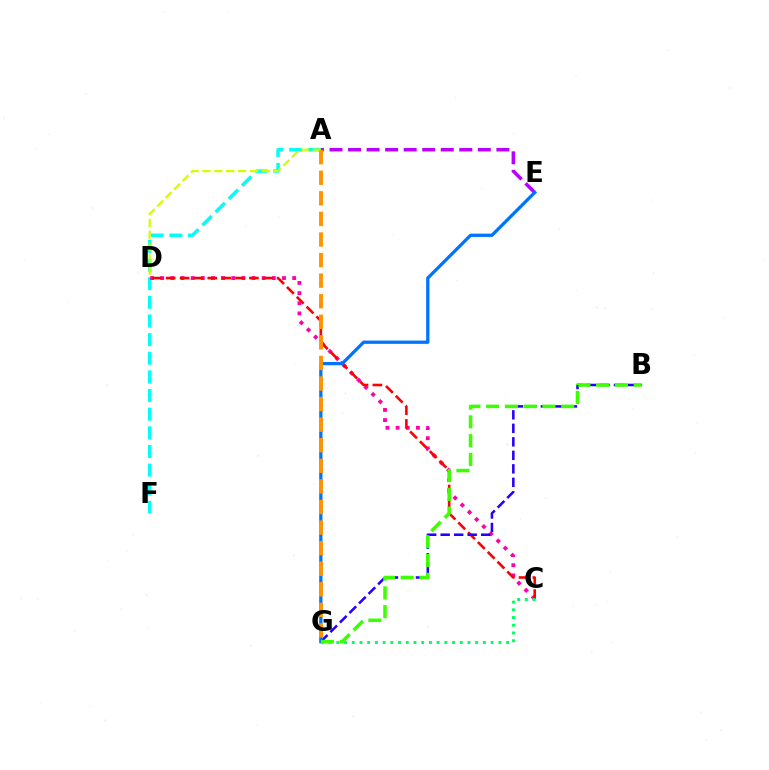{('A', 'F'): [{'color': '#00fff6', 'line_style': 'dashed', 'thickness': 2.53}], ('A', 'E'): [{'color': '#b900ff', 'line_style': 'dashed', 'thickness': 2.52}], ('A', 'D'): [{'color': '#d1ff00', 'line_style': 'dashed', 'thickness': 1.62}], ('C', 'D'): [{'color': '#ff00ac', 'line_style': 'dotted', 'thickness': 2.76}, {'color': '#ff0000', 'line_style': 'dashed', 'thickness': 1.88}], ('C', 'G'): [{'color': '#00ff5c', 'line_style': 'dotted', 'thickness': 2.1}], ('B', 'G'): [{'color': '#2500ff', 'line_style': 'dashed', 'thickness': 1.83}, {'color': '#3dff00', 'line_style': 'dashed', 'thickness': 2.55}], ('E', 'G'): [{'color': '#0074ff', 'line_style': 'solid', 'thickness': 2.36}], ('A', 'G'): [{'color': '#ff9400', 'line_style': 'dashed', 'thickness': 2.8}]}